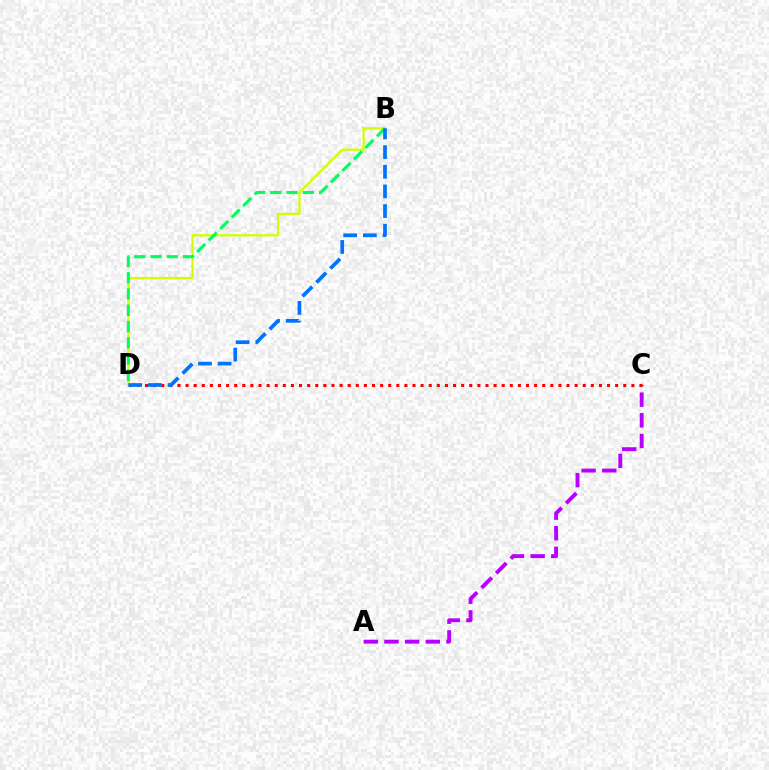{('B', 'D'): [{'color': '#d1ff00', 'line_style': 'solid', 'thickness': 1.64}, {'color': '#00ff5c', 'line_style': 'dashed', 'thickness': 2.21}, {'color': '#0074ff', 'line_style': 'dashed', 'thickness': 2.67}], ('A', 'C'): [{'color': '#b900ff', 'line_style': 'dashed', 'thickness': 2.81}], ('C', 'D'): [{'color': '#ff0000', 'line_style': 'dotted', 'thickness': 2.2}]}